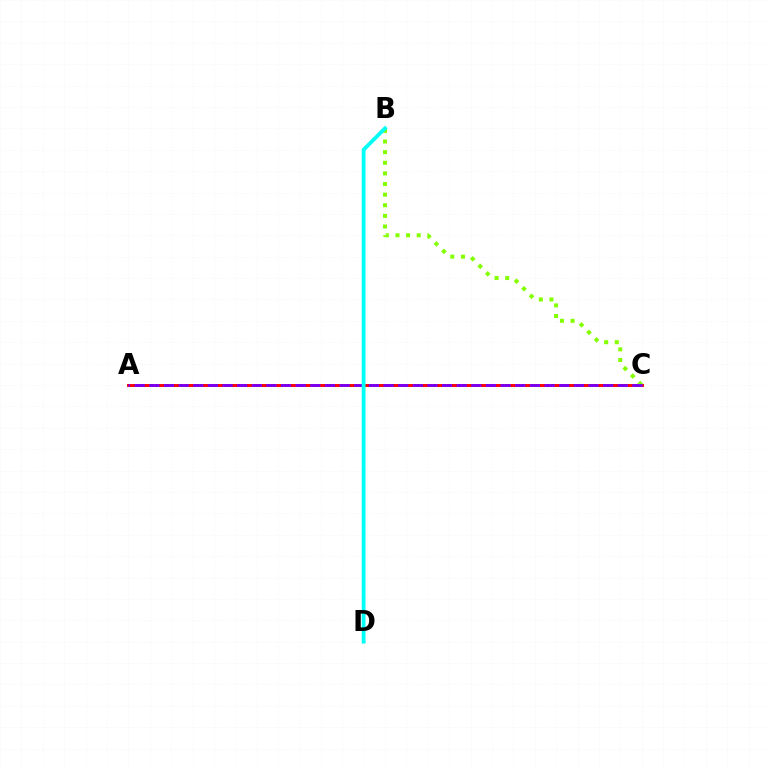{('A', 'C'): [{'color': '#ff0000', 'line_style': 'solid', 'thickness': 2.11}, {'color': '#7200ff', 'line_style': 'dashed', 'thickness': 1.99}], ('B', 'C'): [{'color': '#84ff00', 'line_style': 'dotted', 'thickness': 2.89}], ('B', 'D'): [{'color': '#00fff6', 'line_style': 'solid', 'thickness': 2.73}]}